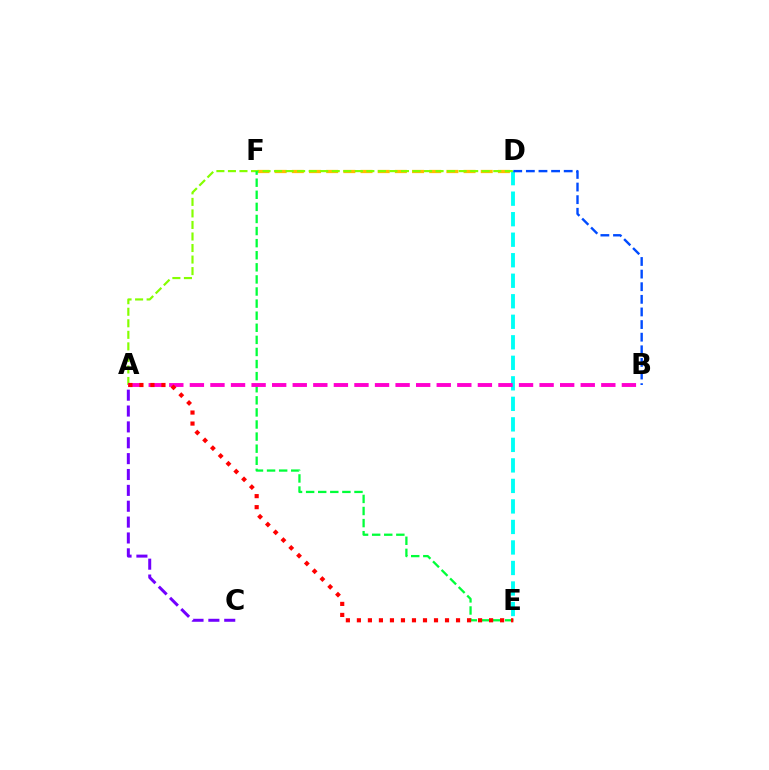{('D', 'E'): [{'color': '#00fff6', 'line_style': 'dashed', 'thickness': 2.79}], ('D', 'F'): [{'color': '#ffbd00', 'line_style': 'dashed', 'thickness': 2.33}], ('B', 'D'): [{'color': '#004bff', 'line_style': 'dashed', 'thickness': 1.71}], ('A', 'D'): [{'color': '#84ff00', 'line_style': 'dashed', 'thickness': 1.57}], ('E', 'F'): [{'color': '#00ff39', 'line_style': 'dashed', 'thickness': 1.64}], ('A', 'B'): [{'color': '#ff00cf', 'line_style': 'dashed', 'thickness': 2.79}], ('A', 'C'): [{'color': '#7200ff', 'line_style': 'dashed', 'thickness': 2.16}], ('A', 'E'): [{'color': '#ff0000', 'line_style': 'dotted', 'thickness': 2.99}]}